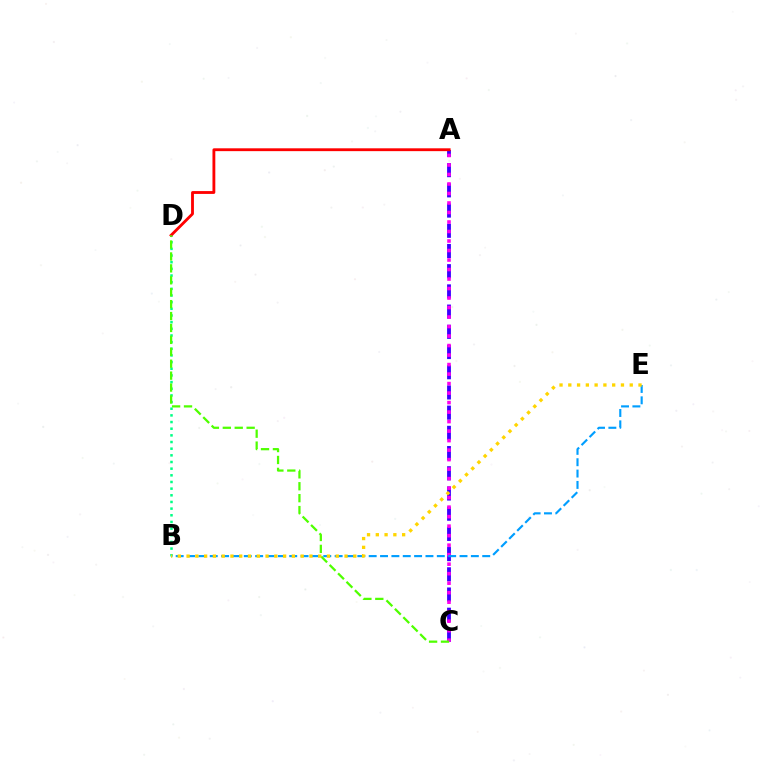{('A', 'C'): [{'color': '#3700ff', 'line_style': 'dashed', 'thickness': 2.75}, {'color': '#ff00ed', 'line_style': 'dotted', 'thickness': 2.58}], ('B', 'D'): [{'color': '#00ff86', 'line_style': 'dotted', 'thickness': 1.81}], ('A', 'D'): [{'color': '#ff0000', 'line_style': 'solid', 'thickness': 2.04}], ('C', 'D'): [{'color': '#4fff00', 'line_style': 'dashed', 'thickness': 1.62}], ('B', 'E'): [{'color': '#009eff', 'line_style': 'dashed', 'thickness': 1.54}, {'color': '#ffd500', 'line_style': 'dotted', 'thickness': 2.38}]}